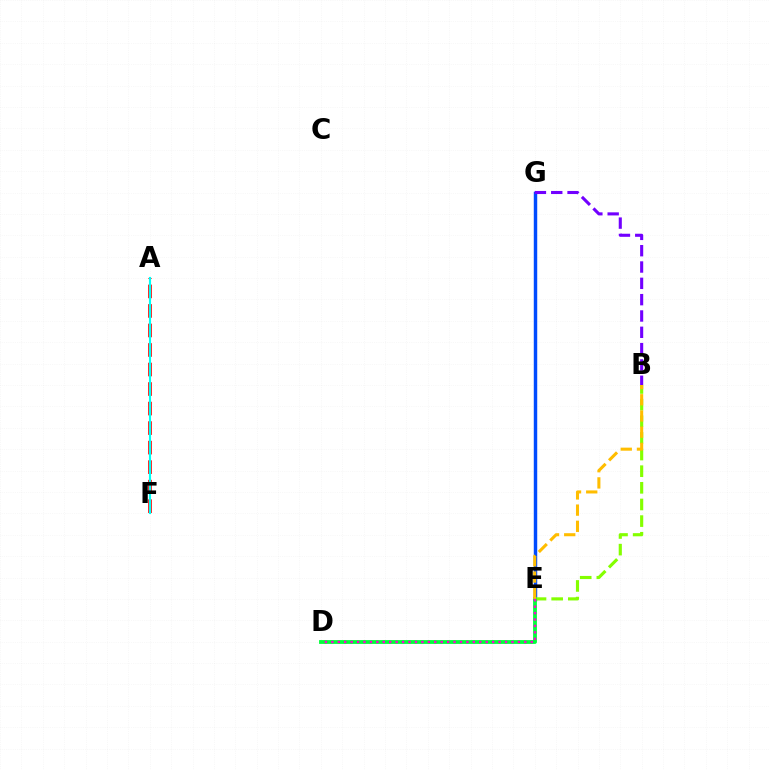{('E', 'G'): [{'color': '#004bff', 'line_style': 'solid', 'thickness': 2.48}], ('B', 'E'): [{'color': '#84ff00', 'line_style': 'dashed', 'thickness': 2.26}, {'color': '#ffbd00', 'line_style': 'dashed', 'thickness': 2.2}], ('D', 'E'): [{'color': '#00ff39', 'line_style': 'solid', 'thickness': 2.75}, {'color': '#ff00cf', 'line_style': 'dotted', 'thickness': 1.75}], ('B', 'G'): [{'color': '#7200ff', 'line_style': 'dashed', 'thickness': 2.22}], ('A', 'F'): [{'color': '#ff0000', 'line_style': 'dashed', 'thickness': 2.65}, {'color': '#00fff6', 'line_style': 'solid', 'thickness': 1.53}]}